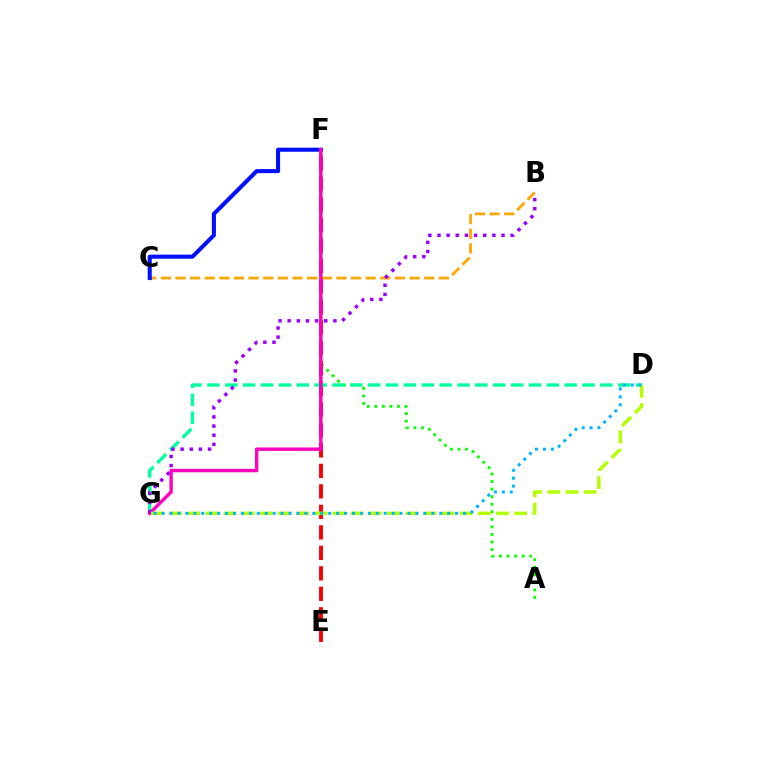{('B', 'C'): [{'color': '#ffa500', 'line_style': 'dashed', 'thickness': 1.99}], ('A', 'F'): [{'color': '#08ff00', 'line_style': 'dotted', 'thickness': 2.05}], ('E', 'F'): [{'color': '#ff0000', 'line_style': 'dashed', 'thickness': 2.78}], ('D', 'G'): [{'color': '#00ff9d', 'line_style': 'dashed', 'thickness': 2.43}, {'color': '#b3ff00', 'line_style': 'dashed', 'thickness': 2.47}, {'color': '#00b5ff', 'line_style': 'dotted', 'thickness': 2.16}], ('C', 'F'): [{'color': '#0010ff', 'line_style': 'solid', 'thickness': 2.93}], ('F', 'G'): [{'color': '#ff00bd', 'line_style': 'solid', 'thickness': 2.45}], ('B', 'G'): [{'color': '#9b00ff', 'line_style': 'dotted', 'thickness': 2.48}]}